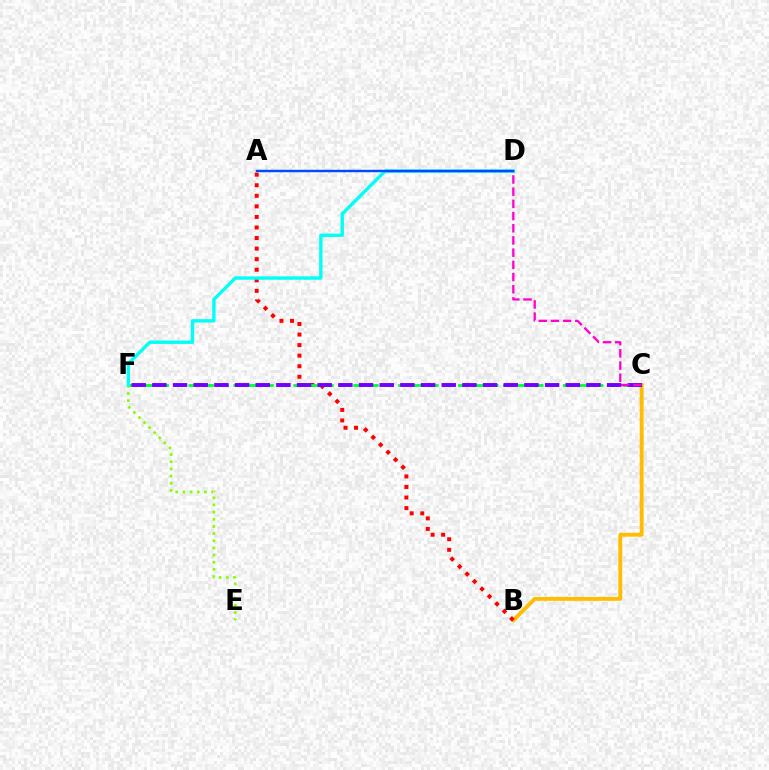{('B', 'C'): [{'color': '#ffbd00', 'line_style': 'solid', 'thickness': 2.79}], ('A', 'B'): [{'color': '#ff0000', 'line_style': 'dotted', 'thickness': 2.87}], ('C', 'F'): [{'color': '#00ff39', 'line_style': 'dashed', 'thickness': 2.04}, {'color': '#7200ff', 'line_style': 'dashed', 'thickness': 2.81}], ('E', 'F'): [{'color': '#84ff00', 'line_style': 'dotted', 'thickness': 1.95}], ('D', 'F'): [{'color': '#00fff6', 'line_style': 'solid', 'thickness': 2.43}], ('C', 'D'): [{'color': '#ff00cf', 'line_style': 'dashed', 'thickness': 1.66}], ('A', 'D'): [{'color': '#004bff', 'line_style': 'solid', 'thickness': 1.76}]}